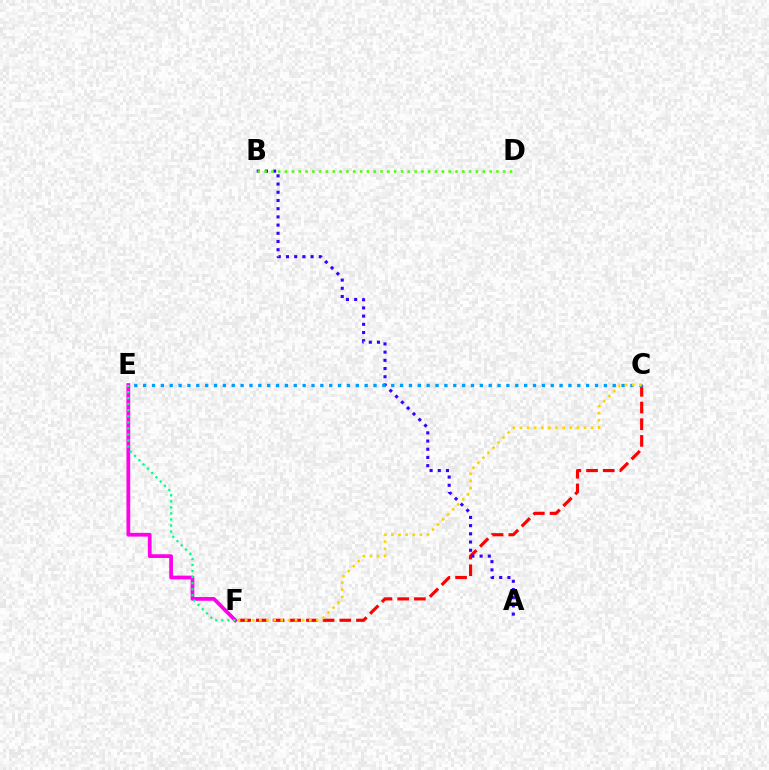{('E', 'F'): [{'color': '#ff00ed', 'line_style': 'solid', 'thickness': 2.7}, {'color': '#00ff86', 'line_style': 'dotted', 'thickness': 1.64}], ('C', 'F'): [{'color': '#ff0000', 'line_style': 'dashed', 'thickness': 2.27}, {'color': '#ffd500', 'line_style': 'dotted', 'thickness': 1.94}], ('A', 'B'): [{'color': '#3700ff', 'line_style': 'dotted', 'thickness': 2.23}], ('B', 'D'): [{'color': '#4fff00', 'line_style': 'dotted', 'thickness': 1.85}], ('C', 'E'): [{'color': '#009eff', 'line_style': 'dotted', 'thickness': 2.41}]}